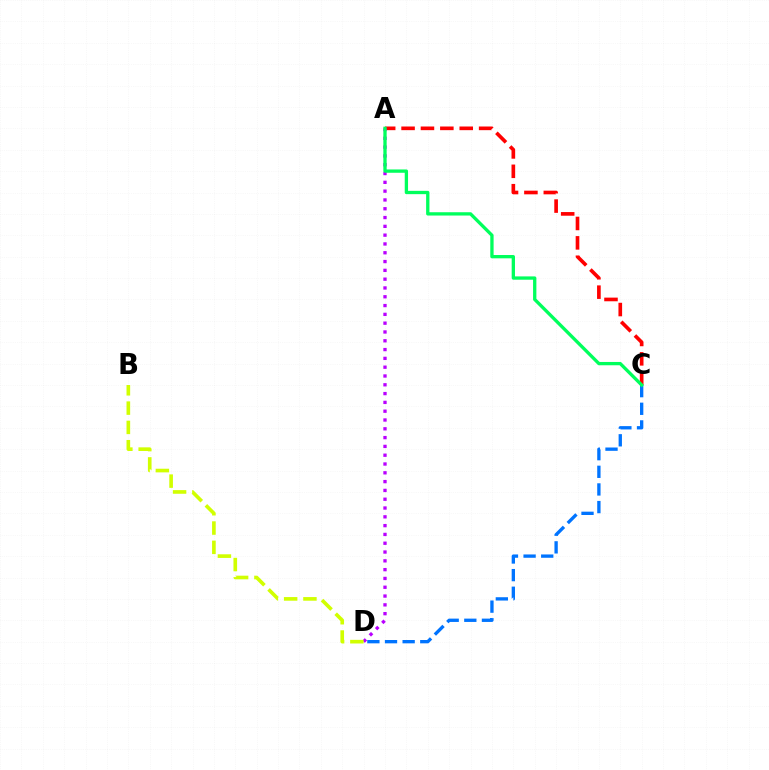{('A', 'C'): [{'color': '#ff0000', 'line_style': 'dashed', 'thickness': 2.63}, {'color': '#00ff5c', 'line_style': 'solid', 'thickness': 2.38}], ('A', 'D'): [{'color': '#b900ff', 'line_style': 'dotted', 'thickness': 2.39}], ('B', 'D'): [{'color': '#d1ff00', 'line_style': 'dashed', 'thickness': 2.62}], ('C', 'D'): [{'color': '#0074ff', 'line_style': 'dashed', 'thickness': 2.4}]}